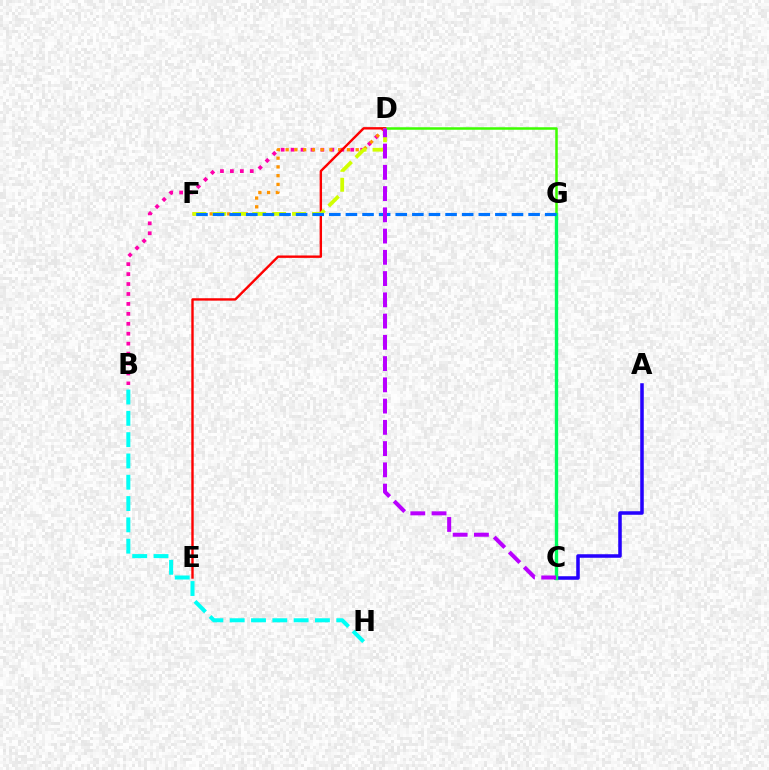{('B', 'D'): [{'color': '#ff00ac', 'line_style': 'dotted', 'thickness': 2.7}], ('D', 'G'): [{'color': '#3dff00', 'line_style': 'solid', 'thickness': 1.81}], ('D', 'F'): [{'color': '#ff9400', 'line_style': 'dotted', 'thickness': 2.38}, {'color': '#d1ff00', 'line_style': 'dashed', 'thickness': 2.71}], ('D', 'E'): [{'color': '#ff0000', 'line_style': 'solid', 'thickness': 1.72}], ('A', 'C'): [{'color': '#2500ff', 'line_style': 'solid', 'thickness': 2.54}], ('C', 'G'): [{'color': '#00ff5c', 'line_style': 'solid', 'thickness': 2.43}], ('B', 'H'): [{'color': '#00fff6', 'line_style': 'dashed', 'thickness': 2.89}], ('F', 'G'): [{'color': '#0074ff', 'line_style': 'dashed', 'thickness': 2.26}], ('C', 'D'): [{'color': '#b900ff', 'line_style': 'dashed', 'thickness': 2.89}]}